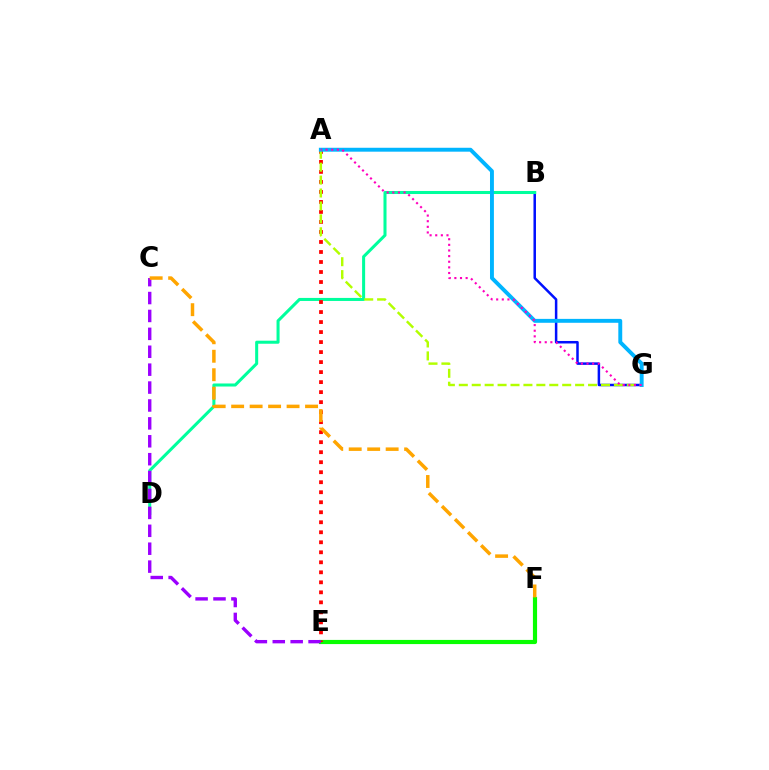{('B', 'G'): [{'color': '#0010ff', 'line_style': 'solid', 'thickness': 1.8}], ('B', 'D'): [{'color': '#00ff9d', 'line_style': 'solid', 'thickness': 2.19}], ('E', 'F'): [{'color': '#08ff00', 'line_style': 'solid', 'thickness': 3.0}], ('A', 'E'): [{'color': '#ff0000', 'line_style': 'dotted', 'thickness': 2.72}], ('A', 'G'): [{'color': '#b3ff00', 'line_style': 'dashed', 'thickness': 1.76}, {'color': '#00b5ff', 'line_style': 'solid', 'thickness': 2.81}, {'color': '#ff00bd', 'line_style': 'dotted', 'thickness': 1.53}], ('C', 'E'): [{'color': '#9b00ff', 'line_style': 'dashed', 'thickness': 2.43}], ('C', 'F'): [{'color': '#ffa500', 'line_style': 'dashed', 'thickness': 2.51}]}